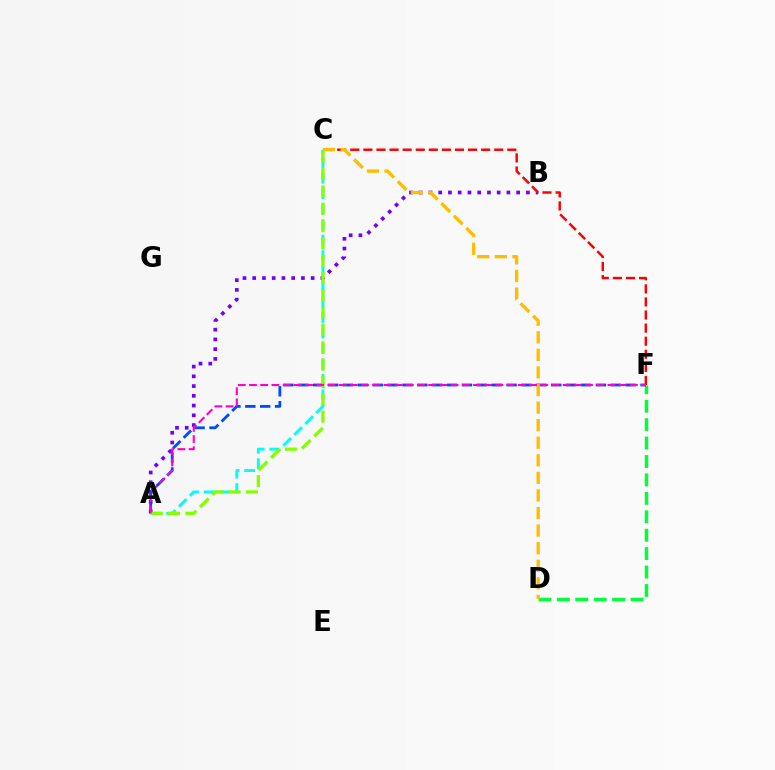{('D', 'F'): [{'color': '#00ff39', 'line_style': 'dashed', 'thickness': 2.5}], ('A', 'C'): [{'color': '#00fff6', 'line_style': 'dashed', 'thickness': 2.1}, {'color': '#84ff00', 'line_style': 'dashed', 'thickness': 2.35}], ('A', 'B'): [{'color': '#7200ff', 'line_style': 'dotted', 'thickness': 2.65}], ('C', 'F'): [{'color': '#ff0000', 'line_style': 'dashed', 'thickness': 1.78}], ('A', 'F'): [{'color': '#004bff', 'line_style': 'dashed', 'thickness': 2.02}, {'color': '#ff00cf', 'line_style': 'dashed', 'thickness': 1.52}], ('C', 'D'): [{'color': '#ffbd00', 'line_style': 'dashed', 'thickness': 2.39}]}